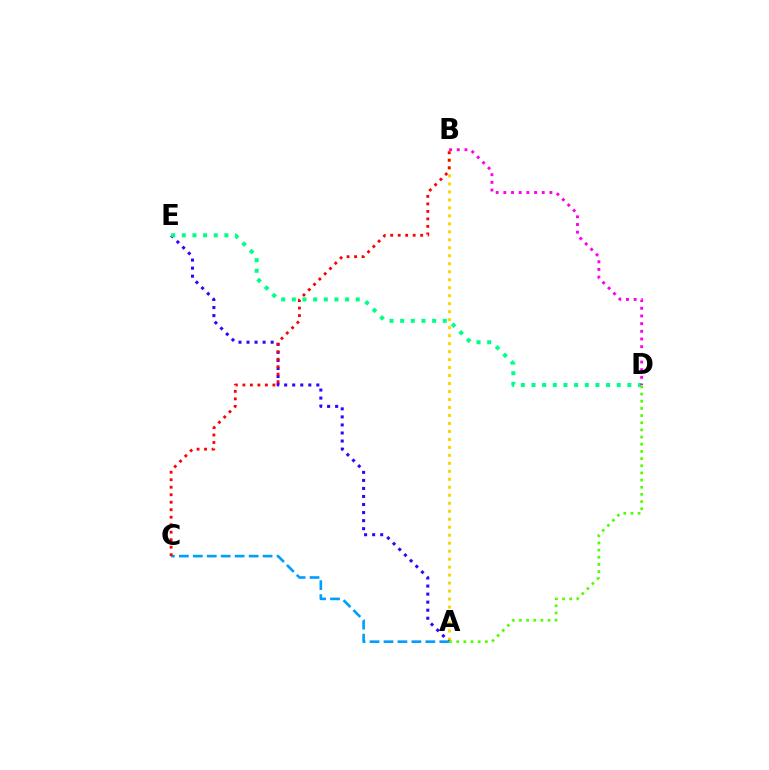{('A', 'B'): [{'color': '#ffd500', 'line_style': 'dotted', 'thickness': 2.17}], ('A', 'E'): [{'color': '#3700ff', 'line_style': 'dotted', 'thickness': 2.18}], ('D', 'E'): [{'color': '#00ff86', 'line_style': 'dotted', 'thickness': 2.89}], ('A', 'C'): [{'color': '#009eff', 'line_style': 'dashed', 'thickness': 1.9}], ('A', 'D'): [{'color': '#4fff00', 'line_style': 'dotted', 'thickness': 1.95}], ('B', 'D'): [{'color': '#ff00ed', 'line_style': 'dotted', 'thickness': 2.09}], ('B', 'C'): [{'color': '#ff0000', 'line_style': 'dotted', 'thickness': 2.04}]}